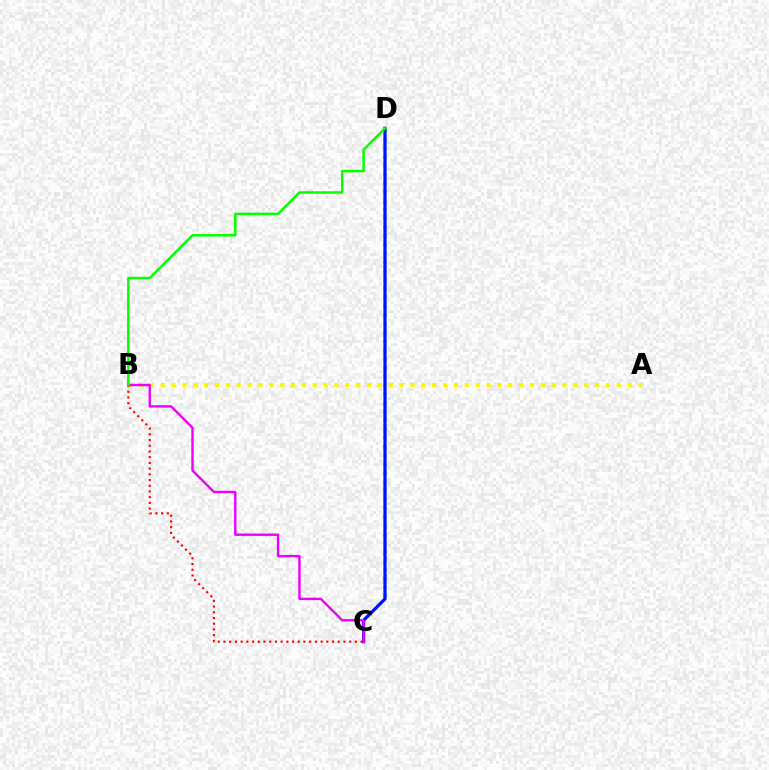{('A', 'B'): [{'color': '#fcf500', 'line_style': 'dotted', 'thickness': 2.95}], ('C', 'D'): [{'color': '#00fff6', 'line_style': 'dotted', 'thickness': 2.39}, {'color': '#0010ff', 'line_style': 'solid', 'thickness': 2.31}], ('B', 'C'): [{'color': '#ee00ff', 'line_style': 'solid', 'thickness': 1.73}, {'color': '#ff0000', 'line_style': 'dotted', 'thickness': 1.55}], ('B', 'D'): [{'color': '#08ff00', 'line_style': 'solid', 'thickness': 1.8}]}